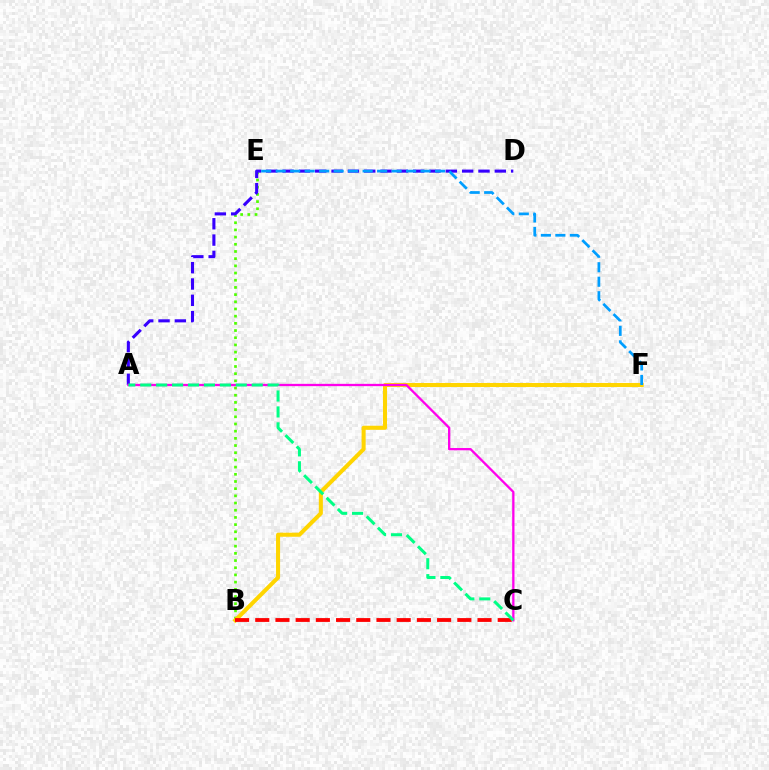{('B', 'E'): [{'color': '#4fff00', 'line_style': 'dotted', 'thickness': 1.95}], ('A', 'D'): [{'color': '#3700ff', 'line_style': 'dashed', 'thickness': 2.22}], ('B', 'F'): [{'color': '#ffd500', 'line_style': 'solid', 'thickness': 2.92}], ('E', 'F'): [{'color': '#009eff', 'line_style': 'dashed', 'thickness': 1.97}], ('A', 'C'): [{'color': '#ff00ed', 'line_style': 'solid', 'thickness': 1.66}, {'color': '#00ff86', 'line_style': 'dashed', 'thickness': 2.16}], ('B', 'C'): [{'color': '#ff0000', 'line_style': 'dashed', 'thickness': 2.74}]}